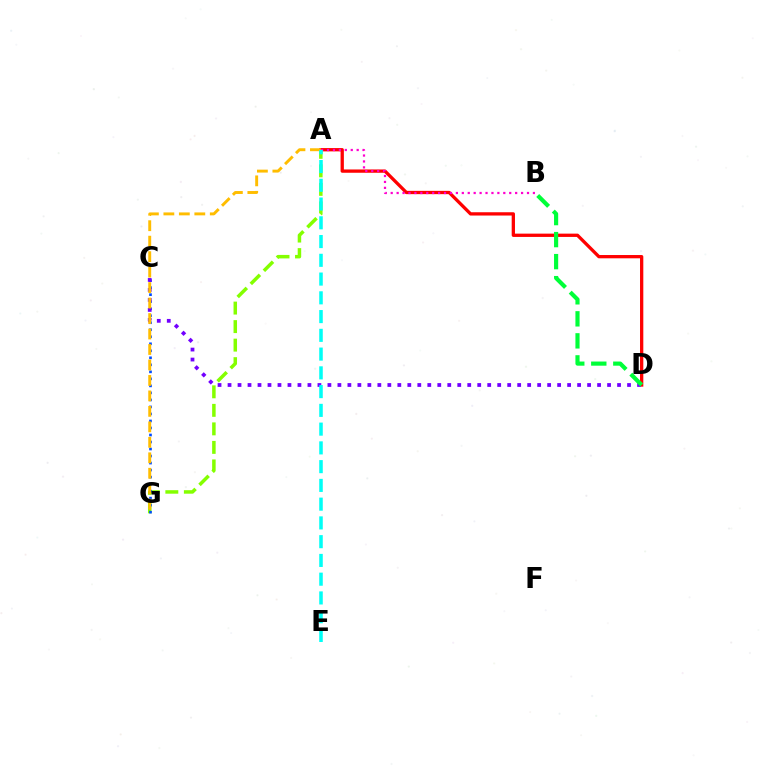{('A', 'D'): [{'color': '#ff0000', 'line_style': 'solid', 'thickness': 2.37}], ('A', 'G'): [{'color': '#84ff00', 'line_style': 'dashed', 'thickness': 2.52}, {'color': '#ffbd00', 'line_style': 'dashed', 'thickness': 2.1}], ('C', 'G'): [{'color': '#004bff', 'line_style': 'dotted', 'thickness': 1.91}], ('C', 'D'): [{'color': '#7200ff', 'line_style': 'dotted', 'thickness': 2.71}], ('A', 'B'): [{'color': '#ff00cf', 'line_style': 'dotted', 'thickness': 1.61}], ('B', 'D'): [{'color': '#00ff39', 'line_style': 'dashed', 'thickness': 2.99}], ('A', 'E'): [{'color': '#00fff6', 'line_style': 'dashed', 'thickness': 2.55}]}